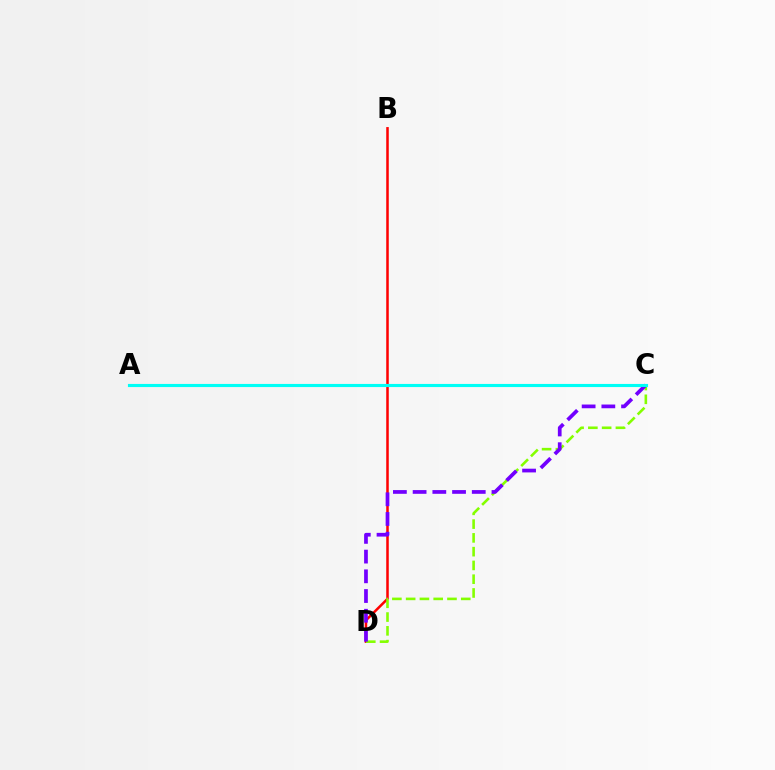{('B', 'D'): [{'color': '#ff0000', 'line_style': 'solid', 'thickness': 1.82}], ('C', 'D'): [{'color': '#84ff00', 'line_style': 'dashed', 'thickness': 1.87}, {'color': '#7200ff', 'line_style': 'dashed', 'thickness': 2.68}], ('A', 'C'): [{'color': '#00fff6', 'line_style': 'solid', 'thickness': 2.25}]}